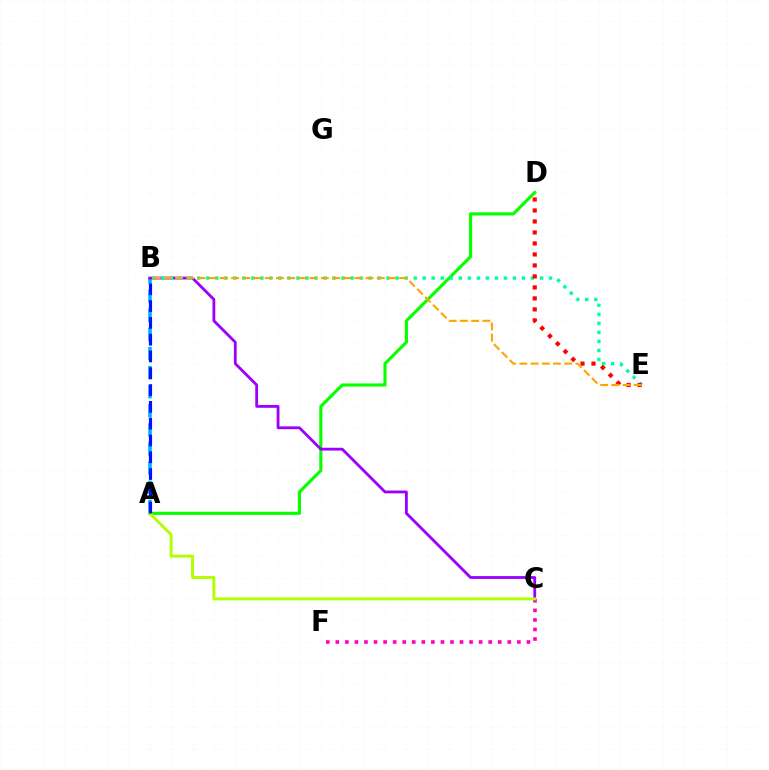{('A', 'B'): [{'color': '#00b5ff', 'line_style': 'dashed', 'thickness': 2.59}, {'color': '#0010ff', 'line_style': 'dashed', 'thickness': 2.28}], ('C', 'F'): [{'color': '#ff00bd', 'line_style': 'dotted', 'thickness': 2.6}], ('A', 'D'): [{'color': '#08ff00', 'line_style': 'solid', 'thickness': 2.25}], ('B', 'C'): [{'color': '#9b00ff', 'line_style': 'solid', 'thickness': 2.02}], ('B', 'E'): [{'color': '#00ff9d', 'line_style': 'dotted', 'thickness': 2.45}, {'color': '#ffa500', 'line_style': 'dashed', 'thickness': 1.52}], ('A', 'C'): [{'color': '#b3ff00', 'line_style': 'solid', 'thickness': 2.1}], ('D', 'E'): [{'color': '#ff0000', 'line_style': 'dotted', 'thickness': 2.99}]}